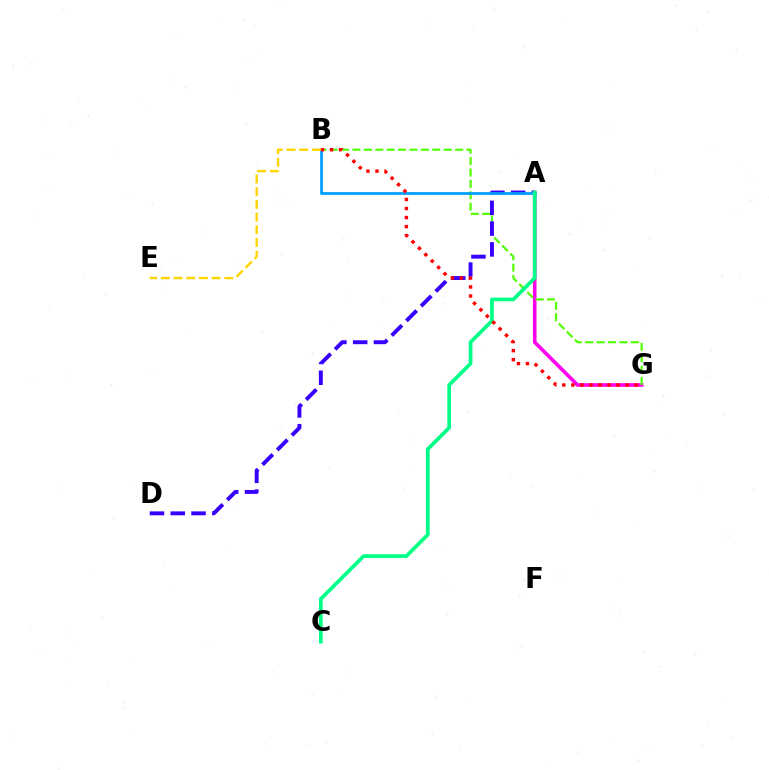{('A', 'G'): [{'color': '#ff00ed', 'line_style': 'solid', 'thickness': 2.6}], ('B', 'G'): [{'color': '#4fff00', 'line_style': 'dashed', 'thickness': 1.55}, {'color': '#ff0000', 'line_style': 'dotted', 'thickness': 2.46}], ('A', 'D'): [{'color': '#3700ff', 'line_style': 'dashed', 'thickness': 2.82}], ('A', 'B'): [{'color': '#009eff', 'line_style': 'solid', 'thickness': 1.98}], ('A', 'C'): [{'color': '#00ff86', 'line_style': 'solid', 'thickness': 2.67}], ('B', 'E'): [{'color': '#ffd500', 'line_style': 'dashed', 'thickness': 1.73}]}